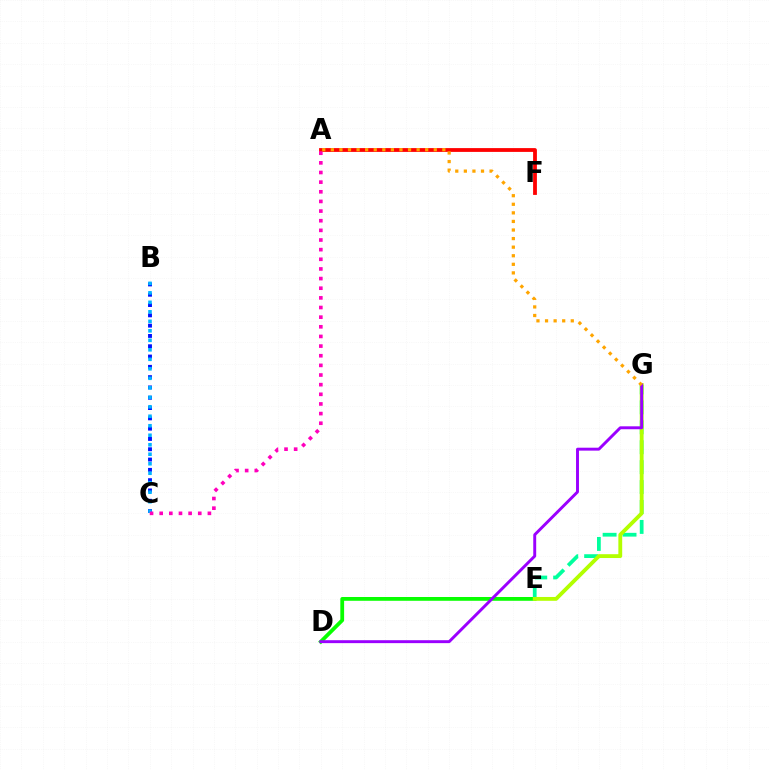{('E', 'G'): [{'color': '#00ff9d', 'line_style': 'dashed', 'thickness': 2.71}, {'color': '#b3ff00', 'line_style': 'solid', 'thickness': 2.76}], ('D', 'E'): [{'color': '#08ff00', 'line_style': 'solid', 'thickness': 2.73}], ('A', 'F'): [{'color': '#ff0000', 'line_style': 'solid', 'thickness': 2.73}], ('B', 'C'): [{'color': '#0010ff', 'line_style': 'dotted', 'thickness': 2.8}, {'color': '#00b5ff', 'line_style': 'dotted', 'thickness': 2.58}], ('A', 'C'): [{'color': '#ff00bd', 'line_style': 'dotted', 'thickness': 2.62}], ('D', 'G'): [{'color': '#9b00ff', 'line_style': 'solid', 'thickness': 2.11}], ('A', 'G'): [{'color': '#ffa500', 'line_style': 'dotted', 'thickness': 2.33}]}